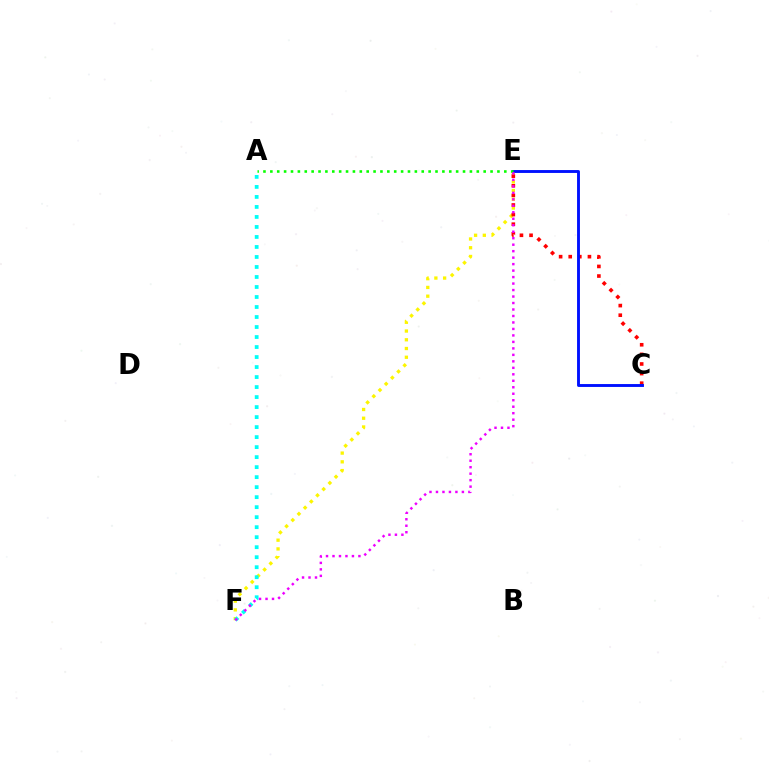{('E', 'F'): [{'color': '#fcf500', 'line_style': 'dotted', 'thickness': 2.38}, {'color': '#ee00ff', 'line_style': 'dotted', 'thickness': 1.76}], ('C', 'E'): [{'color': '#ff0000', 'line_style': 'dotted', 'thickness': 2.61}, {'color': '#0010ff', 'line_style': 'solid', 'thickness': 2.08}], ('A', 'F'): [{'color': '#00fff6', 'line_style': 'dotted', 'thickness': 2.72}], ('A', 'E'): [{'color': '#08ff00', 'line_style': 'dotted', 'thickness': 1.87}]}